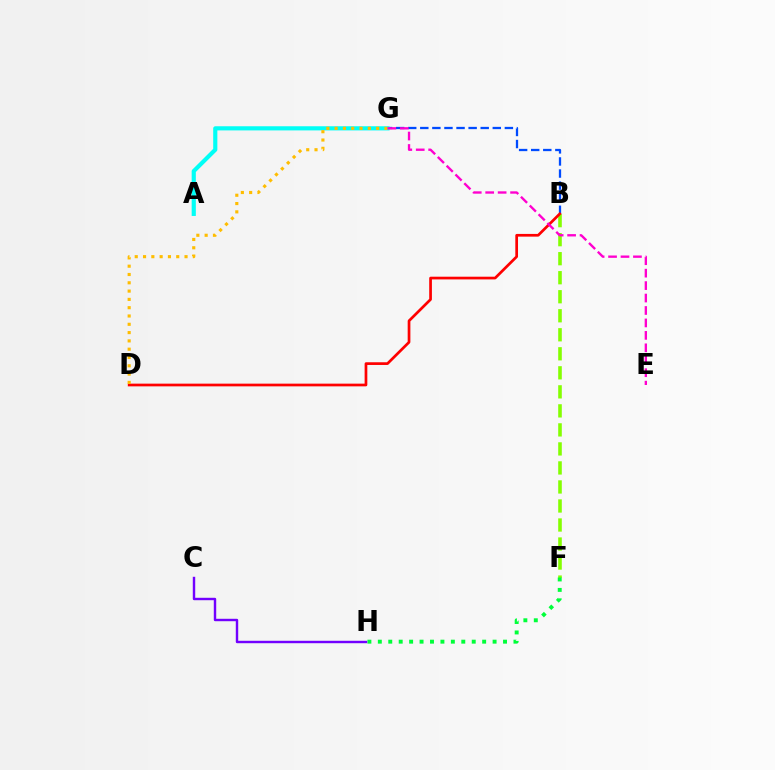{('B', 'F'): [{'color': '#84ff00', 'line_style': 'dashed', 'thickness': 2.58}], ('B', 'G'): [{'color': '#004bff', 'line_style': 'dashed', 'thickness': 1.64}], ('A', 'G'): [{'color': '#00fff6', 'line_style': 'solid', 'thickness': 2.99}], ('F', 'H'): [{'color': '#00ff39', 'line_style': 'dotted', 'thickness': 2.83}], ('B', 'D'): [{'color': '#ff0000', 'line_style': 'solid', 'thickness': 1.95}], ('D', 'G'): [{'color': '#ffbd00', 'line_style': 'dotted', 'thickness': 2.26}], ('C', 'H'): [{'color': '#7200ff', 'line_style': 'solid', 'thickness': 1.74}], ('E', 'G'): [{'color': '#ff00cf', 'line_style': 'dashed', 'thickness': 1.69}]}